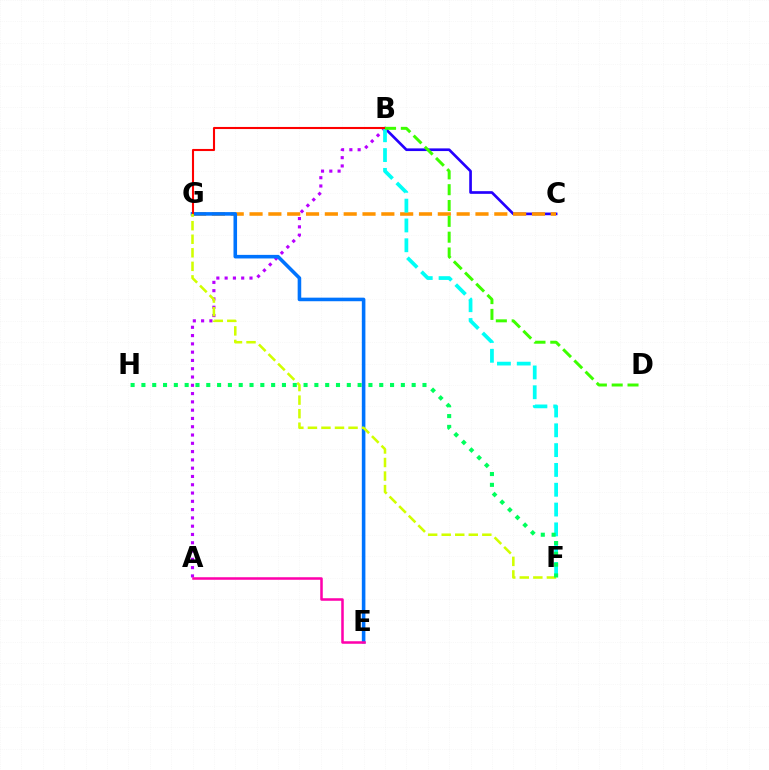{('B', 'C'): [{'color': '#2500ff', 'line_style': 'solid', 'thickness': 1.92}], ('C', 'G'): [{'color': '#ff9400', 'line_style': 'dashed', 'thickness': 2.56}], ('A', 'B'): [{'color': '#b900ff', 'line_style': 'dotted', 'thickness': 2.25}], ('E', 'G'): [{'color': '#0074ff', 'line_style': 'solid', 'thickness': 2.57}], ('B', 'F'): [{'color': '#00fff6', 'line_style': 'dashed', 'thickness': 2.69}], ('B', 'G'): [{'color': '#ff0000', 'line_style': 'solid', 'thickness': 1.51}], ('A', 'E'): [{'color': '#ff00ac', 'line_style': 'solid', 'thickness': 1.82}], ('F', 'G'): [{'color': '#d1ff00', 'line_style': 'dashed', 'thickness': 1.84}], ('F', 'H'): [{'color': '#00ff5c', 'line_style': 'dotted', 'thickness': 2.94}], ('B', 'D'): [{'color': '#3dff00', 'line_style': 'dashed', 'thickness': 2.15}]}